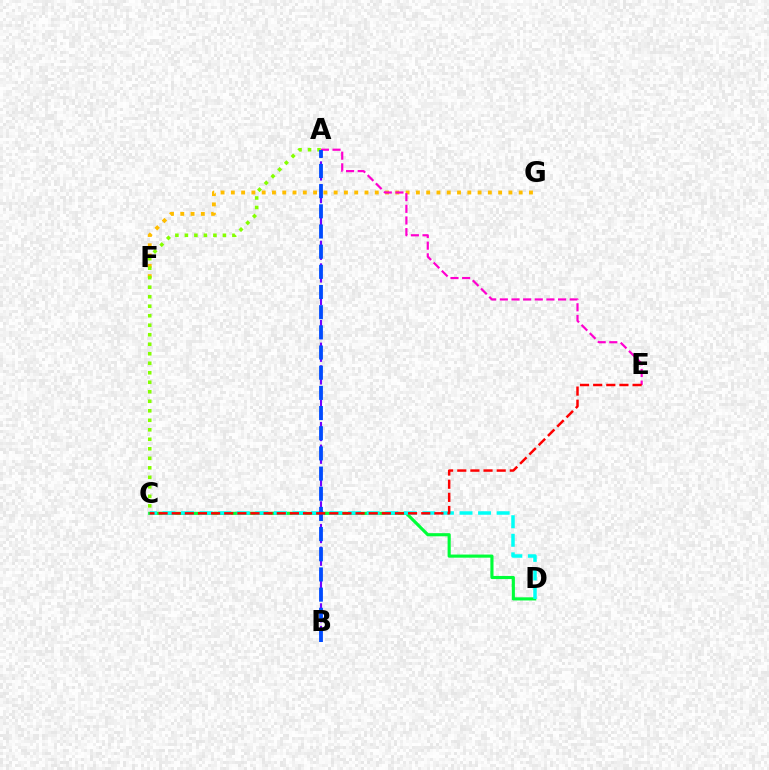{('F', 'G'): [{'color': '#ffbd00', 'line_style': 'dotted', 'thickness': 2.79}], ('C', 'D'): [{'color': '#00ff39', 'line_style': 'solid', 'thickness': 2.25}, {'color': '#00fff6', 'line_style': 'dashed', 'thickness': 2.52}], ('A', 'B'): [{'color': '#7200ff', 'line_style': 'dashed', 'thickness': 1.54}, {'color': '#004bff', 'line_style': 'dashed', 'thickness': 2.74}], ('A', 'E'): [{'color': '#ff00cf', 'line_style': 'dashed', 'thickness': 1.58}], ('A', 'C'): [{'color': '#84ff00', 'line_style': 'dotted', 'thickness': 2.58}], ('C', 'E'): [{'color': '#ff0000', 'line_style': 'dashed', 'thickness': 1.78}]}